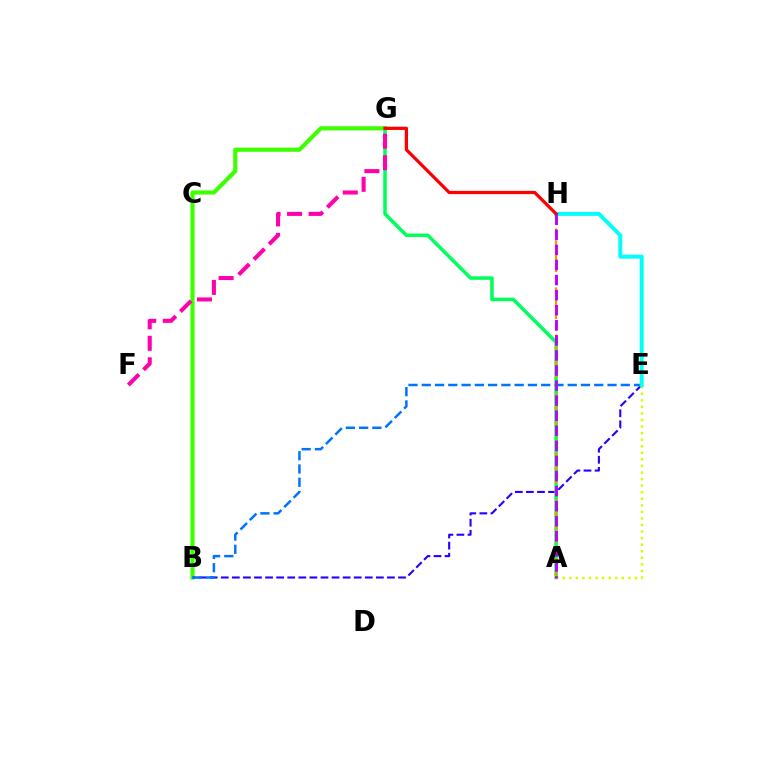{('B', 'G'): [{'color': '#3dff00', 'line_style': 'solid', 'thickness': 2.99}], ('B', 'E'): [{'color': '#2500ff', 'line_style': 'dashed', 'thickness': 1.51}, {'color': '#0074ff', 'line_style': 'dashed', 'thickness': 1.8}], ('A', 'G'): [{'color': '#00ff5c', 'line_style': 'solid', 'thickness': 2.55}], ('F', 'G'): [{'color': '#ff00ac', 'line_style': 'dashed', 'thickness': 2.92}], ('A', 'E'): [{'color': '#d1ff00', 'line_style': 'dotted', 'thickness': 1.78}], ('E', 'H'): [{'color': '#00fff6', 'line_style': 'solid', 'thickness': 2.84}], ('A', 'H'): [{'color': '#ff9400', 'line_style': 'dashed', 'thickness': 1.6}, {'color': '#b900ff', 'line_style': 'dashed', 'thickness': 2.05}], ('G', 'H'): [{'color': '#ff0000', 'line_style': 'solid', 'thickness': 2.35}]}